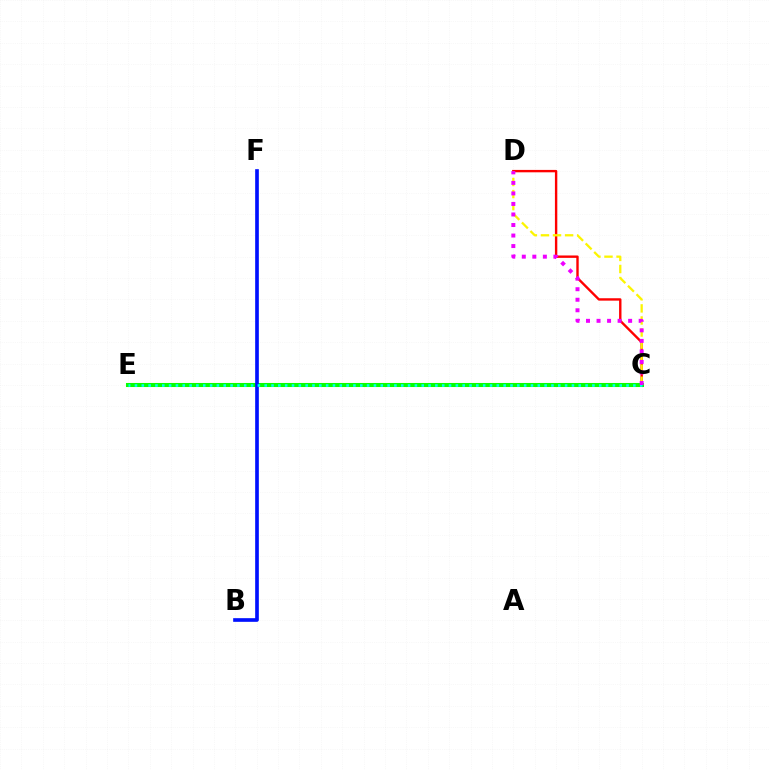{('C', 'D'): [{'color': '#ff0000', 'line_style': 'solid', 'thickness': 1.72}, {'color': '#fcf500', 'line_style': 'dashed', 'thickness': 1.64}, {'color': '#ee00ff', 'line_style': 'dotted', 'thickness': 2.86}], ('C', 'E'): [{'color': '#08ff00', 'line_style': 'solid', 'thickness': 2.92}, {'color': '#00fff6', 'line_style': 'dotted', 'thickness': 1.86}], ('B', 'F'): [{'color': '#0010ff', 'line_style': 'solid', 'thickness': 2.63}]}